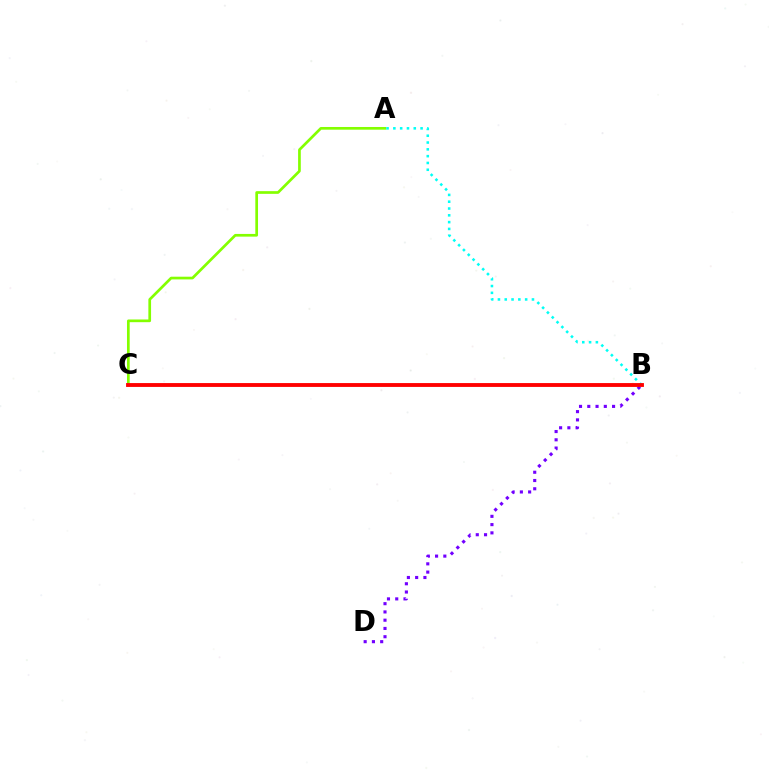{('B', 'D'): [{'color': '#7200ff', 'line_style': 'dotted', 'thickness': 2.24}], ('A', 'C'): [{'color': '#84ff00', 'line_style': 'solid', 'thickness': 1.94}], ('A', 'B'): [{'color': '#00fff6', 'line_style': 'dotted', 'thickness': 1.85}], ('B', 'C'): [{'color': '#ff0000', 'line_style': 'solid', 'thickness': 2.77}]}